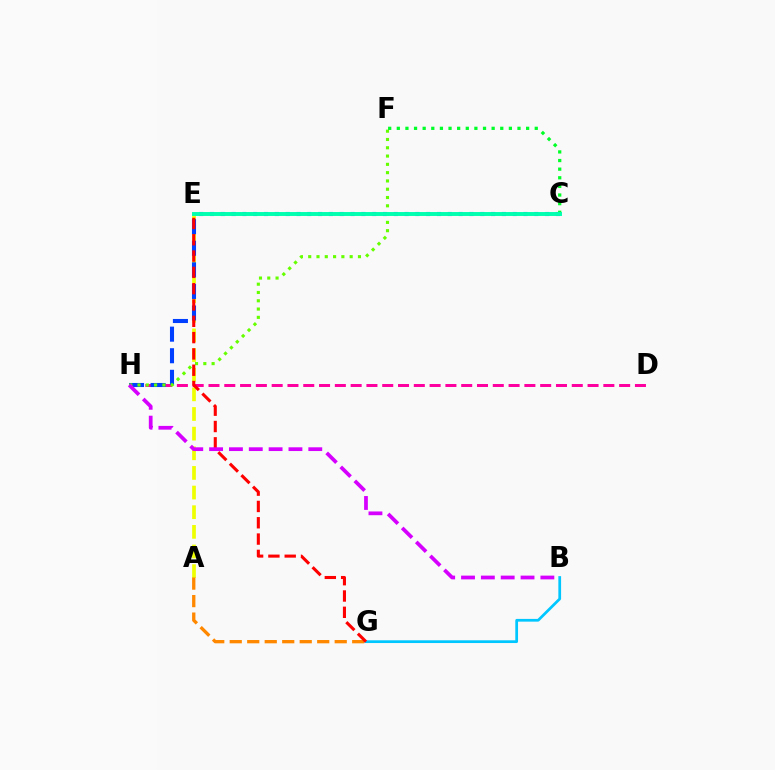{('A', 'E'): [{'color': '#eeff00', 'line_style': 'dashed', 'thickness': 2.67}], ('A', 'G'): [{'color': '#ff8800', 'line_style': 'dashed', 'thickness': 2.38}], ('D', 'H'): [{'color': '#ff00a0', 'line_style': 'dashed', 'thickness': 2.15}], ('C', 'E'): [{'color': '#4f00ff', 'line_style': 'dotted', 'thickness': 2.94}, {'color': '#00ffaf', 'line_style': 'solid', 'thickness': 2.83}], ('E', 'H'): [{'color': '#003fff', 'line_style': 'dashed', 'thickness': 2.93}], ('B', 'G'): [{'color': '#00c7ff', 'line_style': 'solid', 'thickness': 1.97}], ('F', 'H'): [{'color': '#66ff00', 'line_style': 'dotted', 'thickness': 2.25}], ('E', 'G'): [{'color': '#ff0000', 'line_style': 'dashed', 'thickness': 2.22}], ('C', 'F'): [{'color': '#00ff27', 'line_style': 'dotted', 'thickness': 2.34}], ('B', 'H'): [{'color': '#d600ff', 'line_style': 'dashed', 'thickness': 2.69}]}